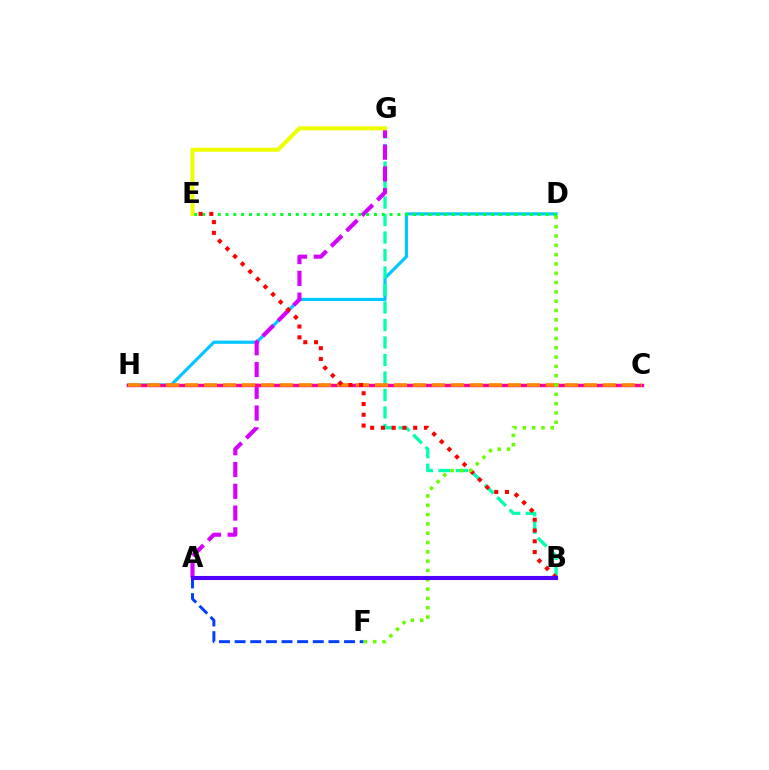{('D', 'H'): [{'color': '#00c7ff', 'line_style': 'solid', 'thickness': 2.28}], ('A', 'F'): [{'color': '#003fff', 'line_style': 'dashed', 'thickness': 2.12}], ('B', 'G'): [{'color': '#00ffaf', 'line_style': 'dashed', 'thickness': 2.38}], ('A', 'G'): [{'color': '#d600ff', 'line_style': 'dashed', 'thickness': 2.96}], ('E', 'G'): [{'color': '#eeff00', 'line_style': 'solid', 'thickness': 2.91}], ('C', 'H'): [{'color': '#ff00a0', 'line_style': 'solid', 'thickness': 2.44}, {'color': '#ff8800', 'line_style': 'dashed', 'thickness': 2.58}], ('D', 'E'): [{'color': '#00ff27', 'line_style': 'dotted', 'thickness': 2.12}], ('B', 'E'): [{'color': '#ff0000', 'line_style': 'dotted', 'thickness': 2.92}], ('D', 'F'): [{'color': '#66ff00', 'line_style': 'dotted', 'thickness': 2.53}], ('A', 'B'): [{'color': '#4f00ff', 'line_style': 'solid', 'thickness': 2.94}]}